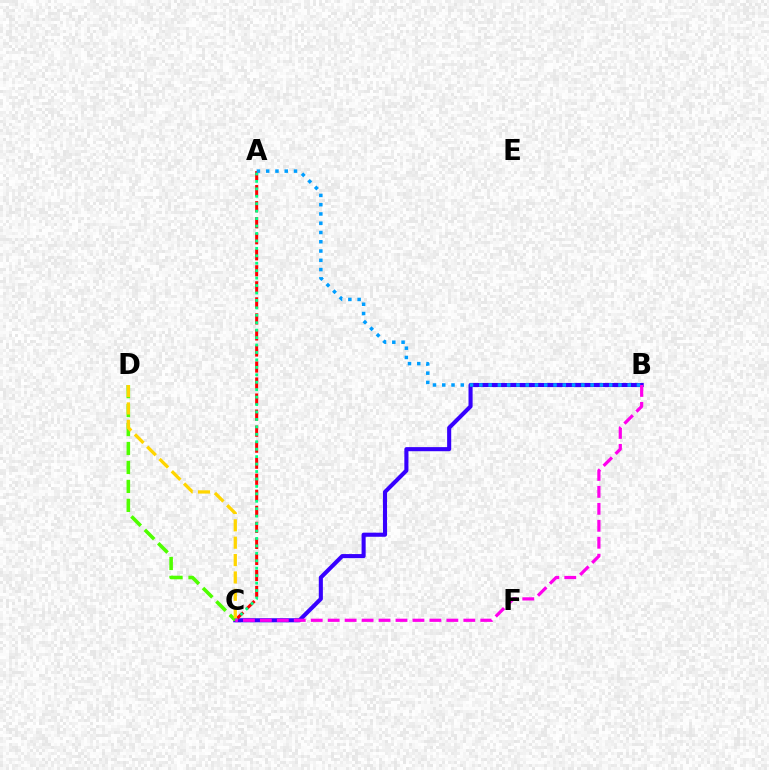{('B', 'C'): [{'color': '#3700ff', 'line_style': 'solid', 'thickness': 2.95}, {'color': '#ff00ed', 'line_style': 'dashed', 'thickness': 2.3}], ('C', 'D'): [{'color': '#4fff00', 'line_style': 'dashed', 'thickness': 2.58}, {'color': '#ffd500', 'line_style': 'dashed', 'thickness': 2.36}], ('A', 'C'): [{'color': '#ff0000', 'line_style': 'dashed', 'thickness': 2.18}, {'color': '#00ff86', 'line_style': 'dotted', 'thickness': 2.02}], ('A', 'B'): [{'color': '#009eff', 'line_style': 'dotted', 'thickness': 2.52}]}